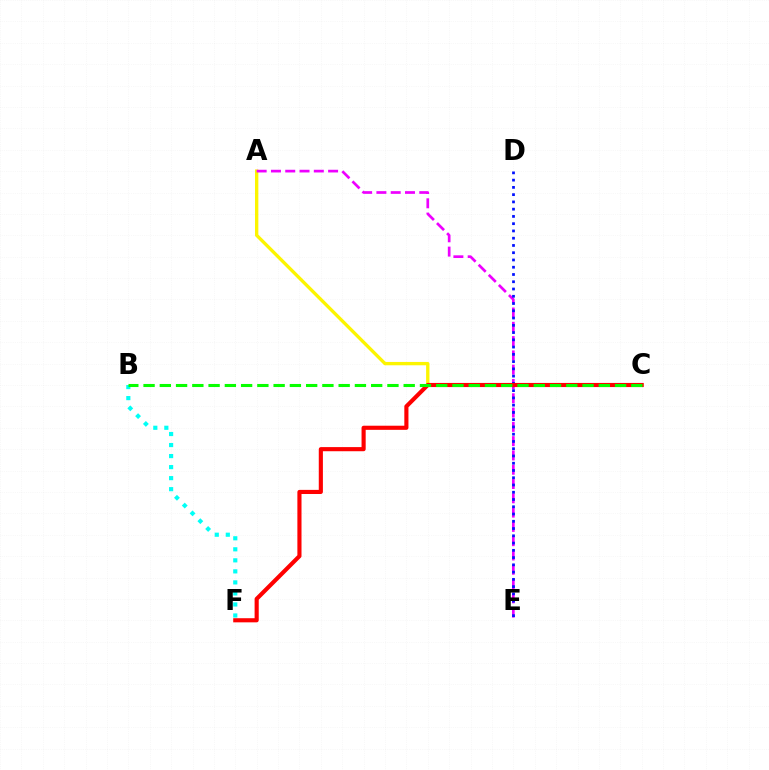{('B', 'F'): [{'color': '#00fff6', 'line_style': 'dotted', 'thickness': 3.0}], ('A', 'C'): [{'color': '#fcf500', 'line_style': 'solid', 'thickness': 2.41}], ('A', 'E'): [{'color': '#ee00ff', 'line_style': 'dashed', 'thickness': 1.94}], ('D', 'E'): [{'color': '#0010ff', 'line_style': 'dotted', 'thickness': 1.97}], ('C', 'F'): [{'color': '#ff0000', 'line_style': 'solid', 'thickness': 2.97}], ('B', 'C'): [{'color': '#08ff00', 'line_style': 'dashed', 'thickness': 2.21}]}